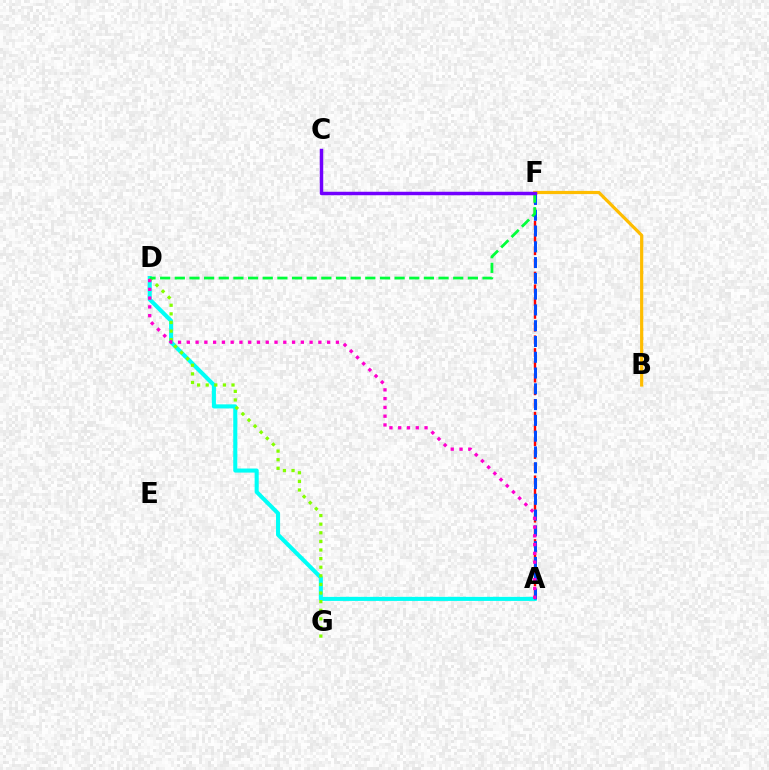{('A', 'D'): [{'color': '#00fff6', 'line_style': 'solid', 'thickness': 2.93}, {'color': '#ff00cf', 'line_style': 'dotted', 'thickness': 2.38}], ('A', 'F'): [{'color': '#ff0000', 'line_style': 'dashed', 'thickness': 1.73}, {'color': '#004bff', 'line_style': 'dashed', 'thickness': 2.14}], ('D', 'G'): [{'color': '#84ff00', 'line_style': 'dotted', 'thickness': 2.34}], ('B', 'F'): [{'color': '#ffbd00', 'line_style': 'solid', 'thickness': 2.3}], ('D', 'F'): [{'color': '#00ff39', 'line_style': 'dashed', 'thickness': 1.99}], ('C', 'F'): [{'color': '#7200ff', 'line_style': 'solid', 'thickness': 2.5}]}